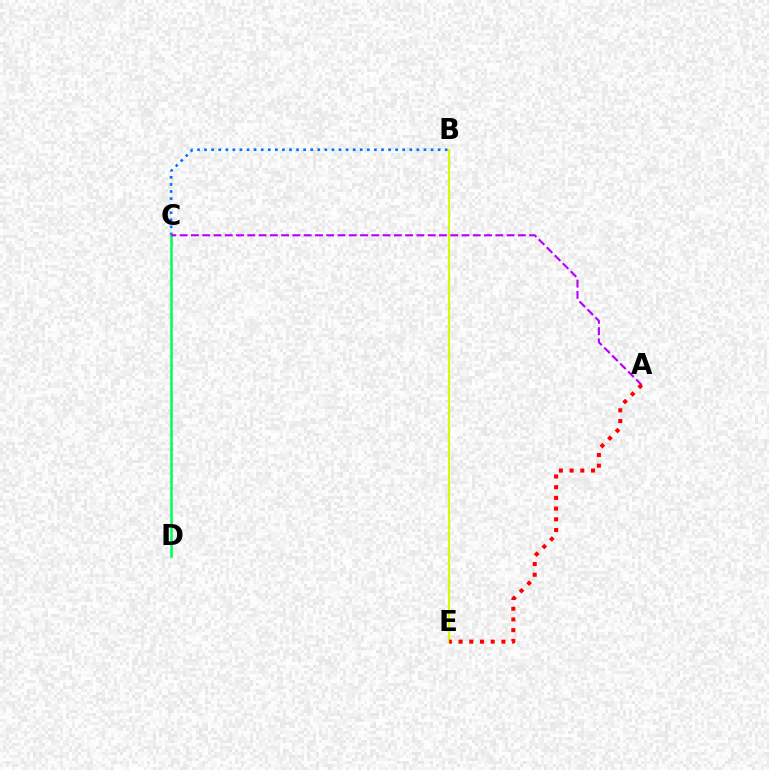{('B', 'E'): [{'color': '#d1ff00', 'line_style': 'solid', 'thickness': 1.55}], ('B', 'C'): [{'color': '#0074ff', 'line_style': 'dotted', 'thickness': 1.92}], ('C', 'D'): [{'color': '#00ff5c', 'line_style': 'solid', 'thickness': 1.84}], ('A', 'C'): [{'color': '#b900ff', 'line_style': 'dashed', 'thickness': 1.53}], ('A', 'E'): [{'color': '#ff0000', 'line_style': 'dotted', 'thickness': 2.91}]}